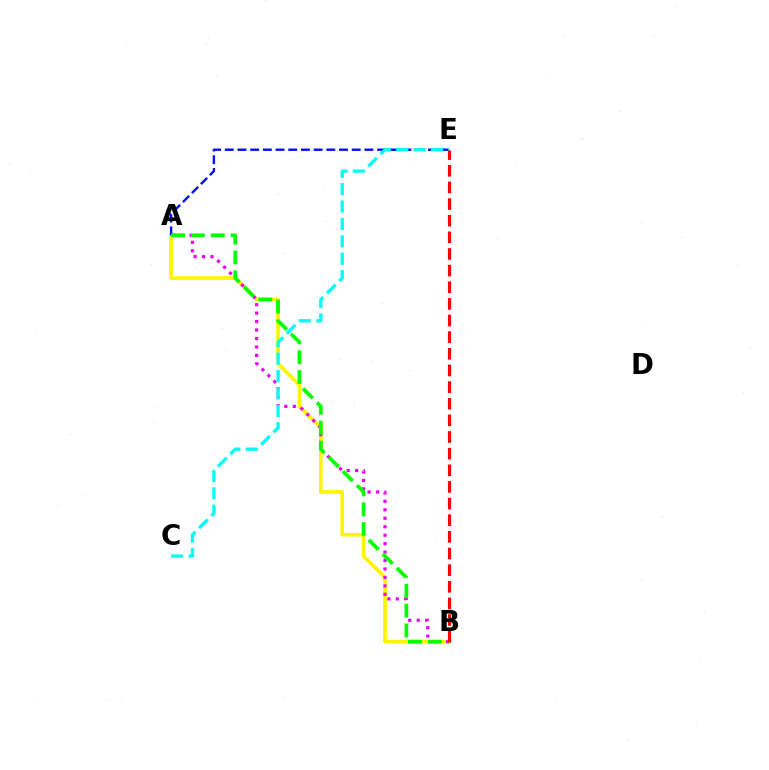{('A', 'B'): [{'color': '#fcf500', 'line_style': 'solid', 'thickness': 2.64}, {'color': '#ee00ff', 'line_style': 'dotted', 'thickness': 2.3}, {'color': '#08ff00', 'line_style': 'dashed', 'thickness': 2.7}], ('A', 'E'): [{'color': '#0010ff', 'line_style': 'dashed', 'thickness': 1.72}], ('C', 'E'): [{'color': '#00fff6', 'line_style': 'dashed', 'thickness': 2.36}], ('B', 'E'): [{'color': '#ff0000', 'line_style': 'dashed', 'thickness': 2.26}]}